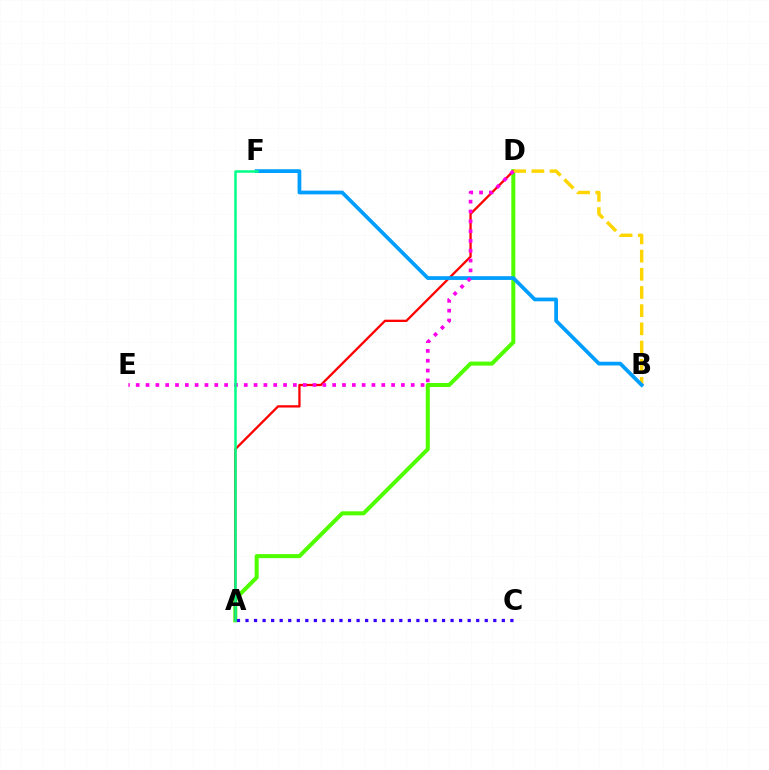{('A', 'D'): [{'color': '#4fff00', 'line_style': 'solid', 'thickness': 2.9}, {'color': '#ff0000', 'line_style': 'solid', 'thickness': 1.66}], ('B', 'D'): [{'color': '#ffd500', 'line_style': 'dashed', 'thickness': 2.47}], ('B', 'F'): [{'color': '#009eff', 'line_style': 'solid', 'thickness': 2.7}], ('A', 'C'): [{'color': '#3700ff', 'line_style': 'dotted', 'thickness': 2.32}], ('D', 'E'): [{'color': '#ff00ed', 'line_style': 'dotted', 'thickness': 2.67}], ('A', 'F'): [{'color': '#00ff86', 'line_style': 'solid', 'thickness': 1.81}]}